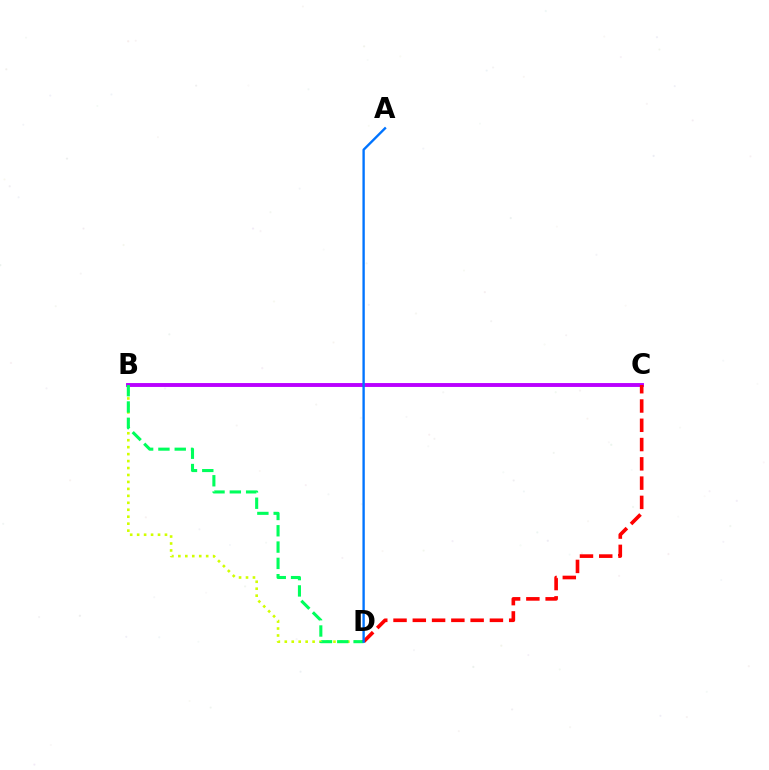{('B', 'D'): [{'color': '#d1ff00', 'line_style': 'dotted', 'thickness': 1.89}, {'color': '#00ff5c', 'line_style': 'dashed', 'thickness': 2.22}], ('B', 'C'): [{'color': '#b900ff', 'line_style': 'solid', 'thickness': 2.8}], ('C', 'D'): [{'color': '#ff0000', 'line_style': 'dashed', 'thickness': 2.62}], ('A', 'D'): [{'color': '#0074ff', 'line_style': 'solid', 'thickness': 1.7}]}